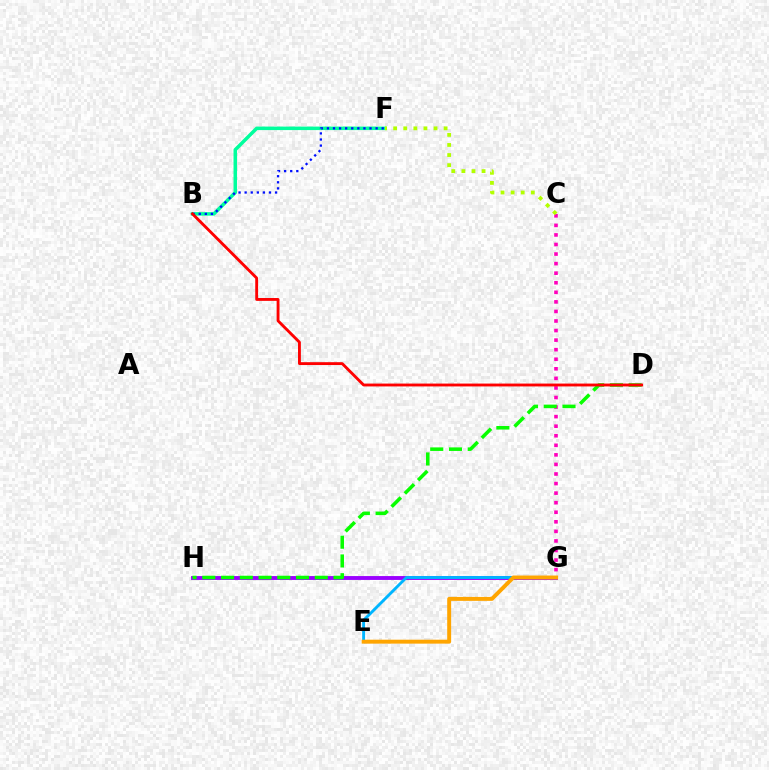{('G', 'H'): [{'color': '#9b00ff', 'line_style': 'solid', 'thickness': 2.79}], ('E', 'G'): [{'color': '#00b5ff', 'line_style': 'solid', 'thickness': 2.08}, {'color': '#ffa500', 'line_style': 'solid', 'thickness': 2.84}], ('B', 'F'): [{'color': '#00ff9d', 'line_style': 'solid', 'thickness': 2.53}, {'color': '#0010ff', 'line_style': 'dotted', 'thickness': 1.65}], ('C', 'G'): [{'color': '#ff00bd', 'line_style': 'dotted', 'thickness': 2.6}], ('D', 'H'): [{'color': '#08ff00', 'line_style': 'dashed', 'thickness': 2.55}], ('B', 'D'): [{'color': '#ff0000', 'line_style': 'solid', 'thickness': 2.06}], ('C', 'F'): [{'color': '#b3ff00', 'line_style': 'dotted', 'thickness': 2.74}]}